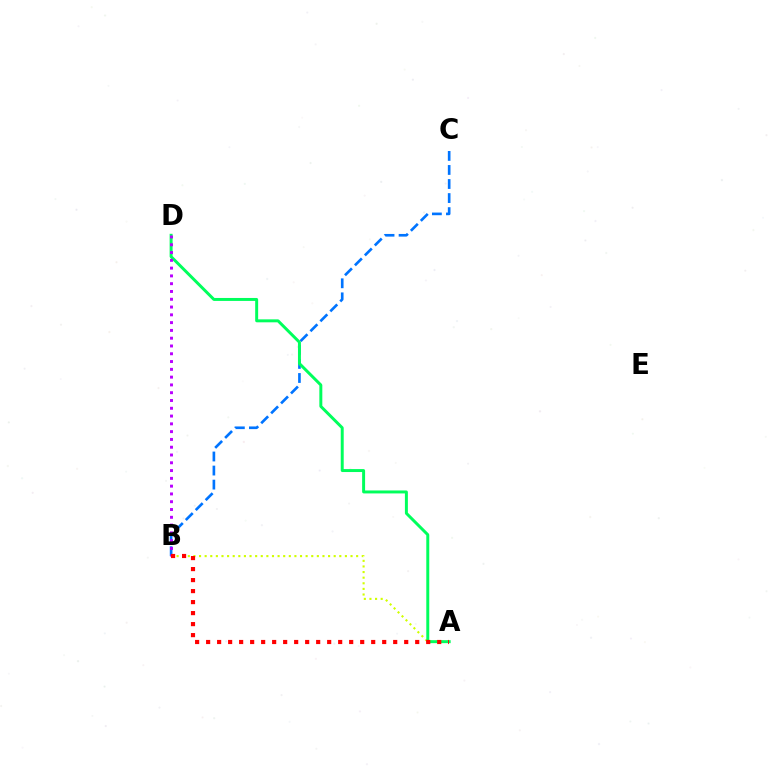{('A', 'B'): [{'color': '#d1ff00', 'line_style': 'dotted', 'thickness': 1.52}, {'color': '#ff0000', 'line_style': 'dotted', 'thickness': 2.99}], ('B', 'C'): [{'color': '#0074ff', 'line_style': 'dashed', 'thickness': 1.91}], ('A', 'D'): [{'color': '#00ff5c', 'line_style': 'solid', 'thickness': 2.13}], ('B', 'D'): [{'color': '#b900ff', 'line_style': 'dotted', 'thickness': 2.12}]}